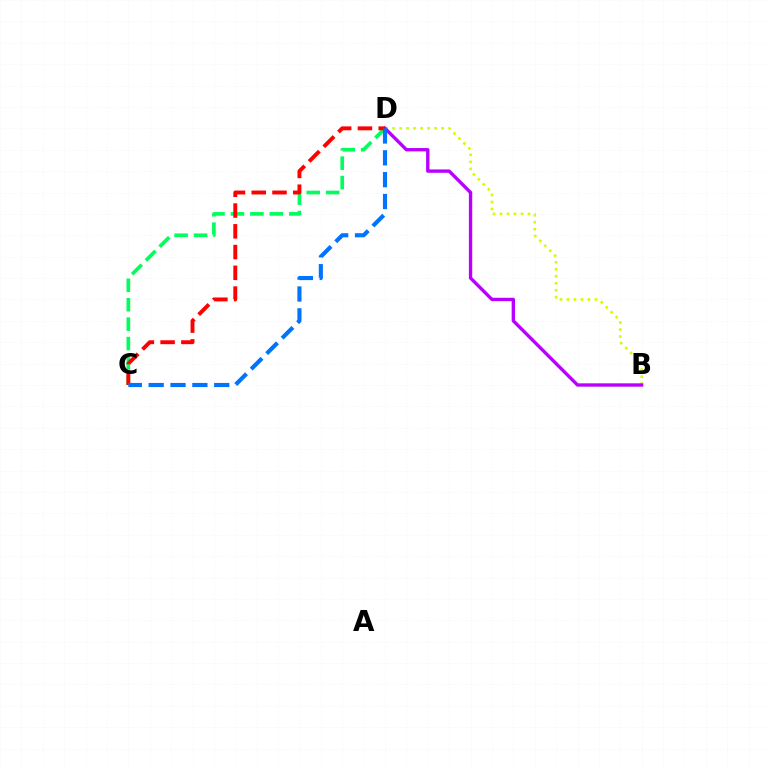{('C', 'D'): [{'color': '#00ff5c', 'line_style': 'dashed', 'thickness': 2.64}, {'color': '#ff0000', 'line_style': 'dashed', 'thickness': 2.82}, {'color': '#0074ff', 'line_style': 'dashed', 'thickness': 2.97}], ('B', 'D'): [{'color': '#d1ff00', 'line_style': 'dotted', 'thickness': 1.9}, {'color': '#b900ff', 'line_style': 'solid', 'thickness': 2.42}]}